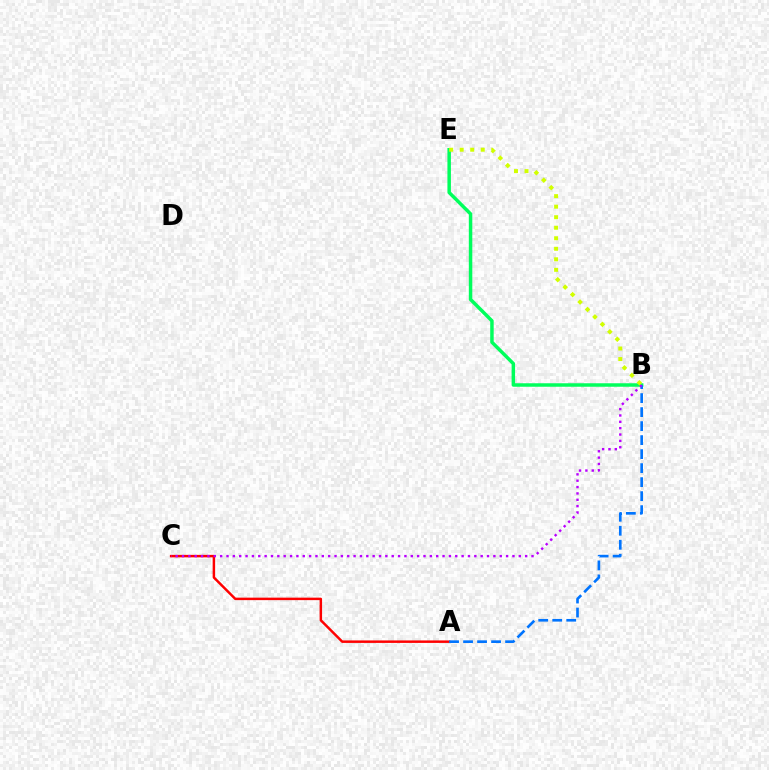{('B', 'E'): [{'color': '#00ff5c', 'line_style': 'solid', 'thickness': 2.51}, {'color': '#d1ff00', 'line_style': 'dotted', 'thickness': 2.86}], ('A', 'C'): [{'color': '#ff0000', 'line_style': 'solid', 'thickness': 1.78}], ('A', 'B'): [{'color': '#0074ff', 'line_style': 'dashed', 'thickness': 1.9}], ('B', 'C'): [{'color': '#b900ff', 'line_style': 'dotted', 'thickness': 1.73}]}